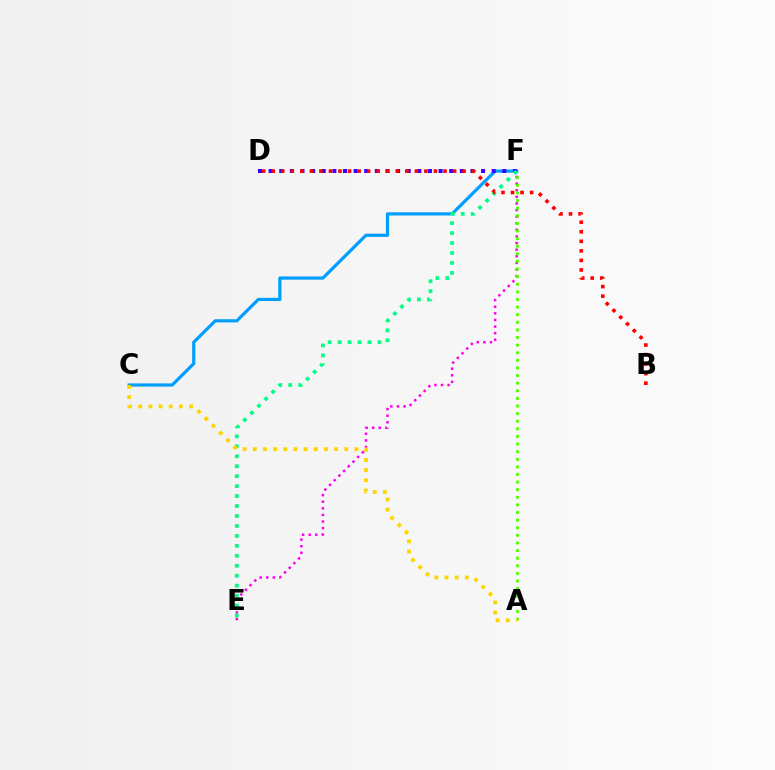{('C', 'F'): [{'color': '#009eff', 'line_style': 'solid', 'thickness': 2.31}], ('D', 'F'): [{'color': '#3700ff', 'line_style': 'dotted', 'thickness': 2.89}], ('E', 'F'): [{'color': '#ff00ed', 'line_style': 'dotted', 'thickness': 1.79}, {'color': '#00ff86', 'line_style': 'dotted', 'thickness': 2.7}], ('A', 'F'): [{'color': '#4fff00', 'line_style': 'dotted', 'thickness': 2.07}], ('B', 'D'): [{'color': '#ff0000', 'line_style': 'dotted', 'thickness': 2.59}], ('A', 'C'): [{'color': '#ffd500', 'line_style': 'dotted', 'thickness': 2.76}]}